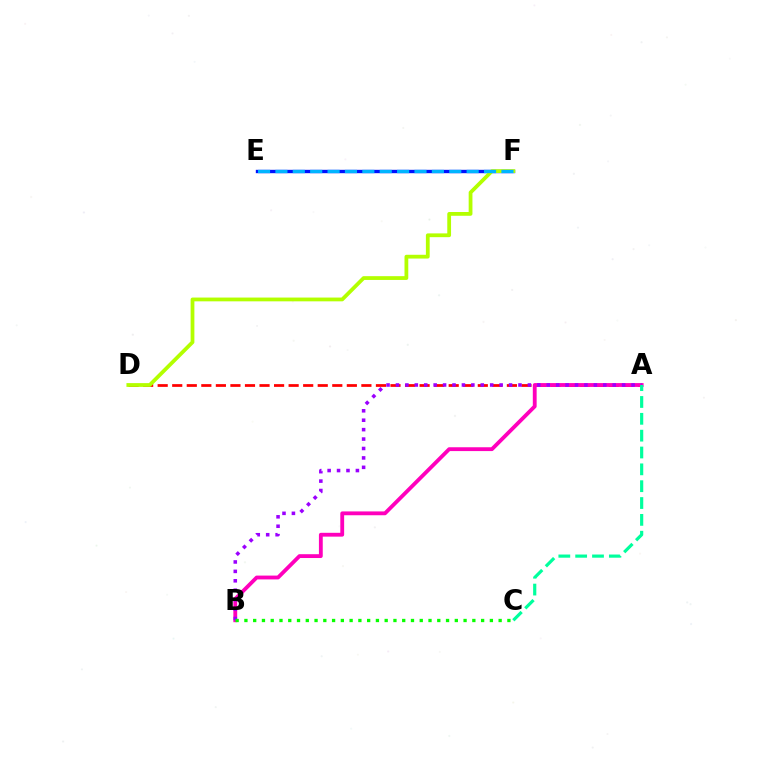{('A', 'D'): [{'color': '#ff0000', 'line_style': 'dashed', 'thickness': 1.98}], ('E', 'F'): [{'color': '#ffa500', 'line_style': 'dotted', 'thickness': 1.92}, {'color': '#0010ff', 'line_style': 'solid', 'thickness': 2.43}, {'color': '#00b5ff', 'line_style': 'dashed', 'thickness': 2.36}], ('D', 'F'): [{'color': '#b3ff00', 'line_style': 'solid', 'thickness': 2.72}], ('A', 'B'): [{'color': '#ff00bd', 'line_style': 'solid', 'thickness': 2.76}, {'color': '#9b00ff', 'line_style': 'dotted', 'thickness': 2.56}], ('B', 'C'): [{'color': '#08ff00', 'line_style': 'dotted', 'thickness': 2.38}], ('A', 'C'): [{'color': '#00ff9d', 'line_style': 'dashed', 'thickness': 2.29}]}